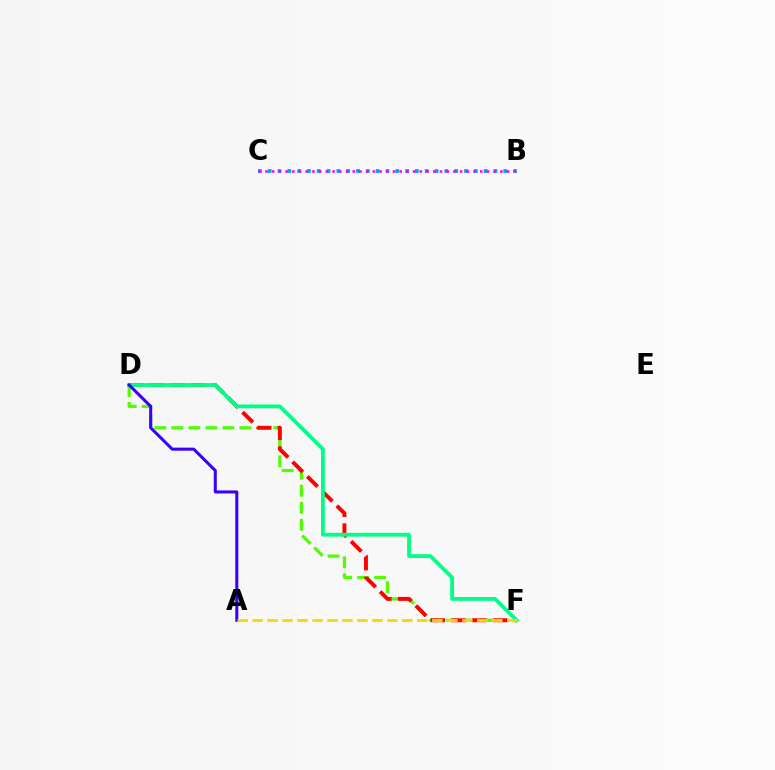{('D', 'F'): [{'color': '#4fff00', 'line_style': 'dashed', 'thickness': 2.31}, {'color': '#ff0000', 'line_style': 'dashed', 'thickness': 2.82}, {'color': '#00ff86', 'line_style': 'solid', 'thickness': 2.74}], ('A', 'D'): [{'color': '#3700ff', 'line_style': 'solid', 'thickness': 2.18}], ('B', 'C'): [{'color': '#009eff', 'line_style': 'dotted', 'thickness': 2.67}, {'color': '#ff00ed', 'line_style': 'dotted', 'thickness': 1.82}], ('A', 'F'): [{'color': '#ffd500', 'line_style': 'dashed', 'thickness': 2.04}]}